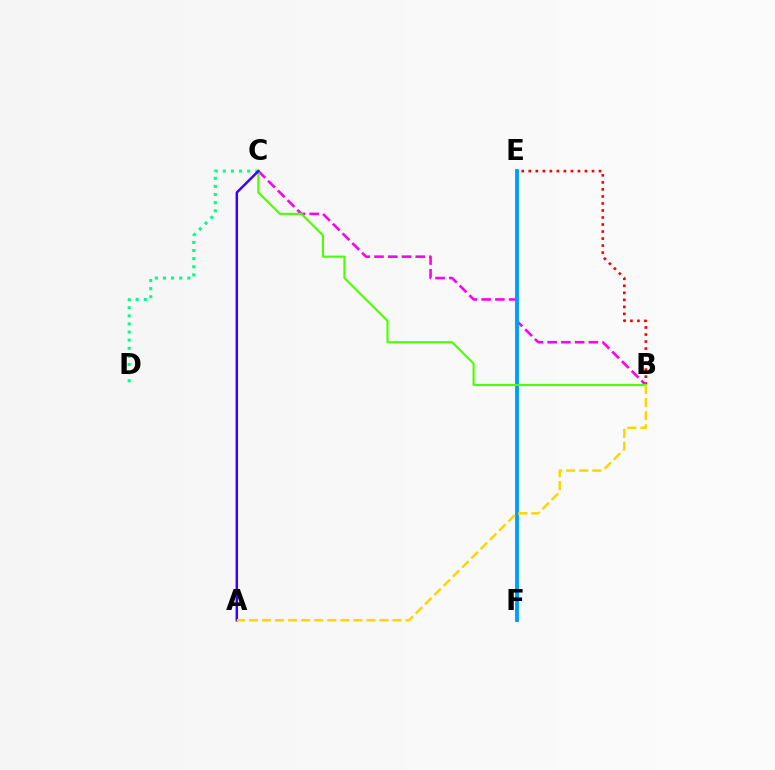{('B', 'E'): [{'color': '#ff0000', 'line_style': 'dotted', 'thickness': 1.91}], ('C', 'D'): [{'color': '#00ff86', 'line_style': 'dotted', 'thickness': 2.21}], ('B', 'C'): [{'color': '#ff00ed', 'line_style': 'dashed', 'thickness': 1.87}, {'color': '#4fff00', 'line_style': 'solid', 'thickness': 1.55}], ('E', 'F'): [{'color': '#009eff', 'line_style': 'solid', 'thickness': 2.8}], ('A', 'C'): [{'color': '#3700ff', 'line_style': 'solid', 'thickness': 1.78}], ('A', 'B'): [{'color': '#ffd500', 'line_style': 'dashed', 'thickness': 1.77}]}